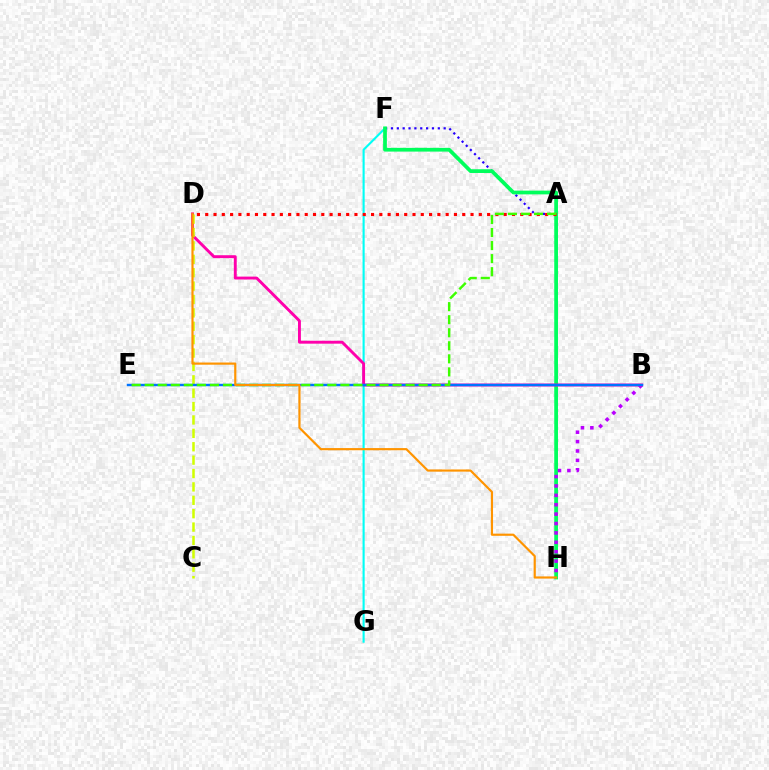{('F', 'G'): [{'color': '#00fff6', 'line_style': 'solid', 'thickness': 1.52}], ('A', 'F'): [{'color': '#2500ff', 'line_style': 'dotted', 'thickness': 1.59}], ('F', 'H'): [{'color': '#00ff5c', 'line_style': 'solid', 'thickness': 2.7}], ('B', 'H'): [{'color': '#b900ff', 'line_style': 'dotted', 'thickness': 2.55}], ('B', 'D'): [{'color': '#ff00ac', 'line_style': 'solid', 'thickness': 2.09}], ('A', 'D'): [{'color': '#ff0000', 'line_style': 'dotted', 'thickness': 2.25}], ('C', 'D'): [{'color': '#d1ff00', 'line_style': 'dashed', 'thickness': 1.82}], ('B', 'E'): [{'color': '#0074ff', 'line_style': 'solid', 'thickness': 1.74}], ('A', 'E'): [{'color': '#3dff00', 'line_style': 'dashed', 'thickness': 1.77}], ('D', 'H'): [{'color': '#ff9400', 'line_style': 'solid', 'thickness': 1.57}]}